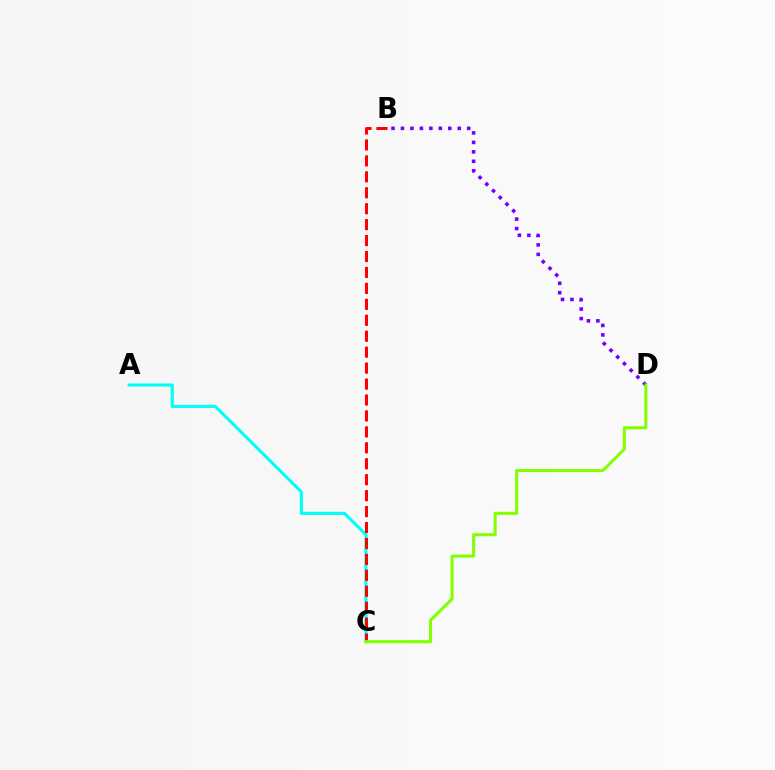{('A', 'C'): [{'color': '#00fff6', 'line_style': 'solid', 'thickness': 2.24}], ('B', 'C'): [{'color': '#ff0000', 'line_style': 'dashed', 'thickness': 2.17}], ('B', 'D'): [{'color': '#7200ff', 'line_style': 'dotted', 'thickness': 2.57}], ('C', 'D'): [{'color': '#84ff00', 'line_style': 'solid', 'thickness': 2.19}]}